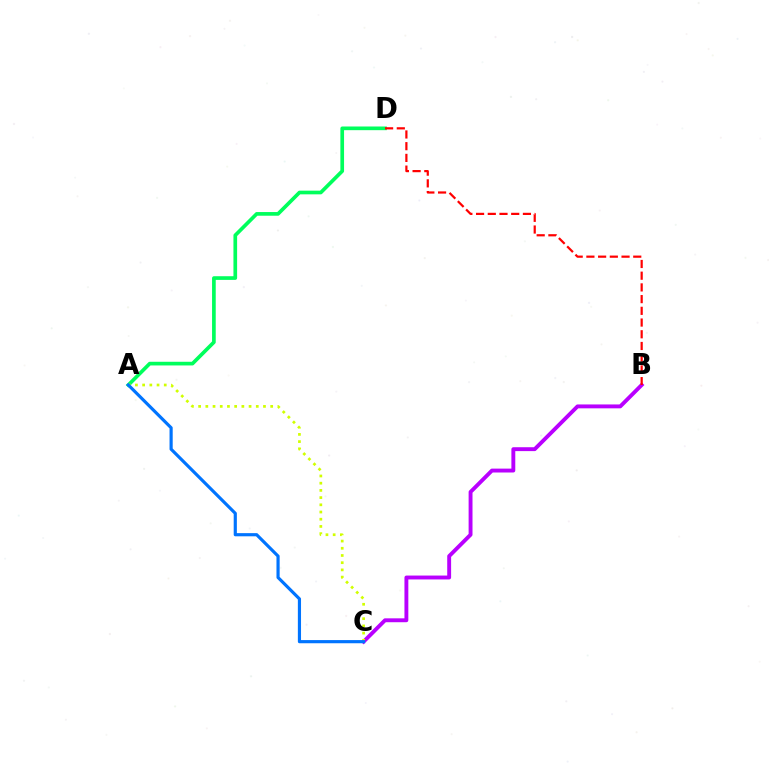{('A', 'D'): [{'color': '#00ff5c', 'line_style': 'solid', 'thickness': 2.65}], ('B', 'C'): [{'color': '#b900ff', 'line_style': 'solid', 'thickness': 2.8}], ('A', 'C'): [{'color': '#d1ff00', 'line_style': 'dotted', 'thickness': 1.96}, {'color': '#0074ff', 'line_style': 'solid', 'thickness': 2.28}], ('B', 'D'): [{'color': '#ff0000', 'line_style': 'dashed', 'thickness': 1.59}]}